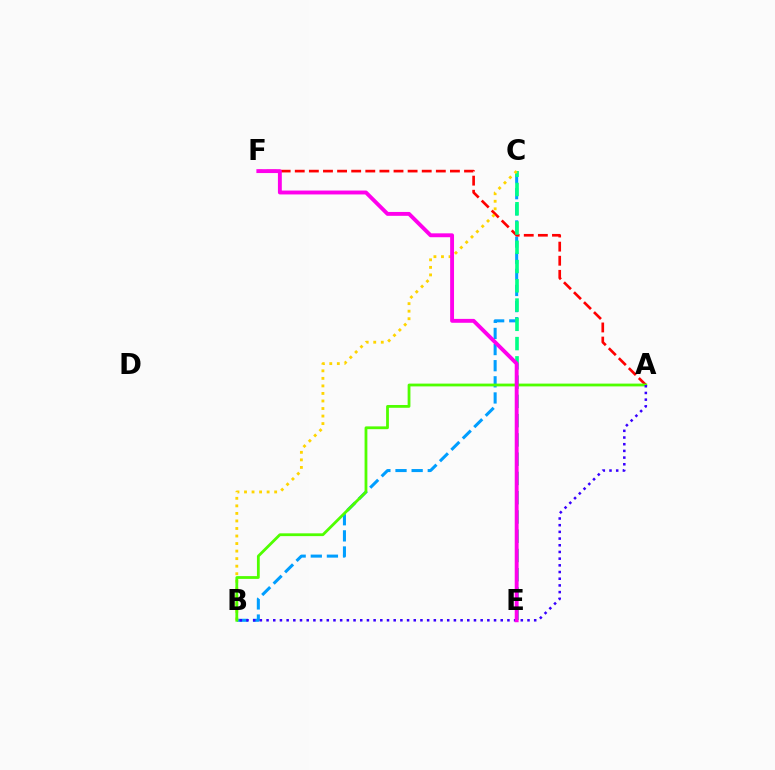{('B', 'C'): [{'color': '#009eff', 'line_style': 'dashed', 'thickness': 2.19}, {'color': '#ffd500', 'line_style': 'dotted', 'thickness': 2.05}], ('A', 'F'): [{'color': '#ff0000', 'line_style': 'dashed', 'thickness': 1.92}], ('C', 'E'): [{'color': '#00ff86', 'line_style': 'dashed', 'thickness': 2.62}], ('A', 'B'): [{'color': '#4fff00', 'line_style': 'solid', 'thickness': 2.01}, {'color': '#3700ff', 'line_style': 'dotted', 'thickness': 1.82}], ('E', 'F'): [{'color': '#ff00ed', 'line_style': 'solid', 'thickness': 2.8}]}